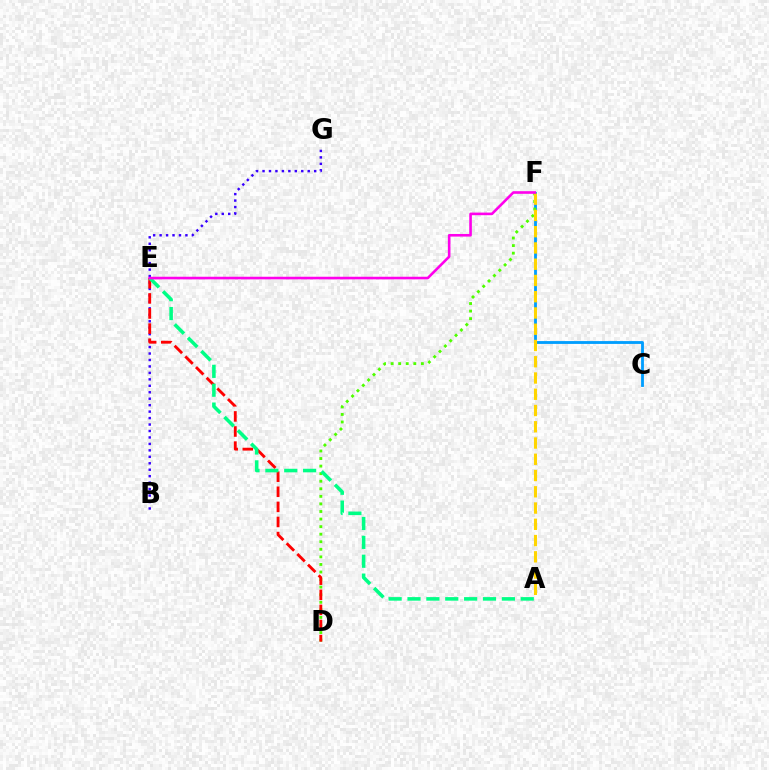{('C', 'F'): [{'color': '#009eff', 'line_style': 'solid', 'thickness': 2.04}], ('D', 'F'): [{'color': '#4fff00', 'line_style': 'dotted', 'thickness': 2.06}], ('B', 'G'): [{'color': '#3700ff', 'line_style': 'dotted', 'thickness': 1.75}], ('D', 'E'): [{'color': '#ff0000', 'line_style': 'dashed', 'thickness': 2.05}], ('A', 'E'): [{'color': '#00ff86', 'line_style': 'dashed', 'thickness': 2.56}], ('A', 'F'): [{'color': '#ffd500', 'line_style': 'dashed', 'thickness': 2.21}], ('E', 'F'): [{'color': '#ff00ed', 'line_style': 'solid', 'thickness': 1.88}]}